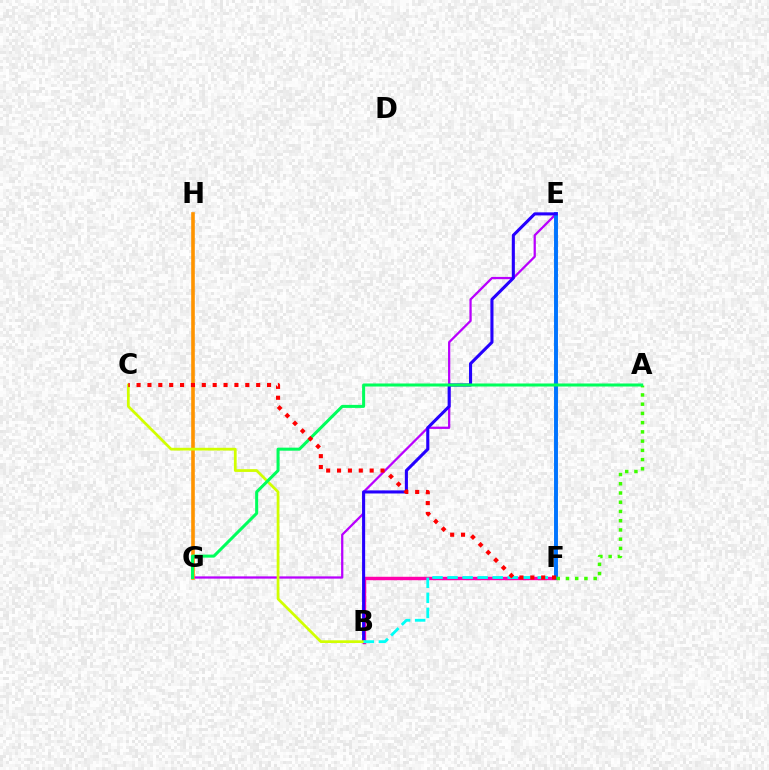{('E', 'G'): [{'color': '#b900ff', 'line_style': 'solid', 'thickness': 1.63}], ('B', 'F'): [{'color': '#ff00ac', 'line_style': 'solid', 'thickness': 2.48}, {'color': '#00fff6', 'line_style': 'dashed', 'thickness': 2.04}], ('G', 'H'): [{'color': '#ff9400', 'line_style': 'solid', 'thickness': 2.6}], ('E', 'F'): [{'color': '#0074ff', 'line_style': 'solid', 'thickness': 2.83}], ('B', 'E'): [{'color': '#2500ff', 'line_style': 'solid', 'thickness': 2.22}], ('B', 'C'): [{'color': '#d1ff00', 'line_style': 'solid', 'thickness': 1.97}], ('A', 'F'): [{'color': '#3dff00', 'line_style': 'dotted', 'thickness': 2.51}], ('A', 'G'): [{'color': '#00ff5c', 'line_style': 'solid', 'thickness': 2.18}], ('C', 'F'): [{'color': '#ff0000', 'line_style': 'dotted', 'thickness': 2.95}]}